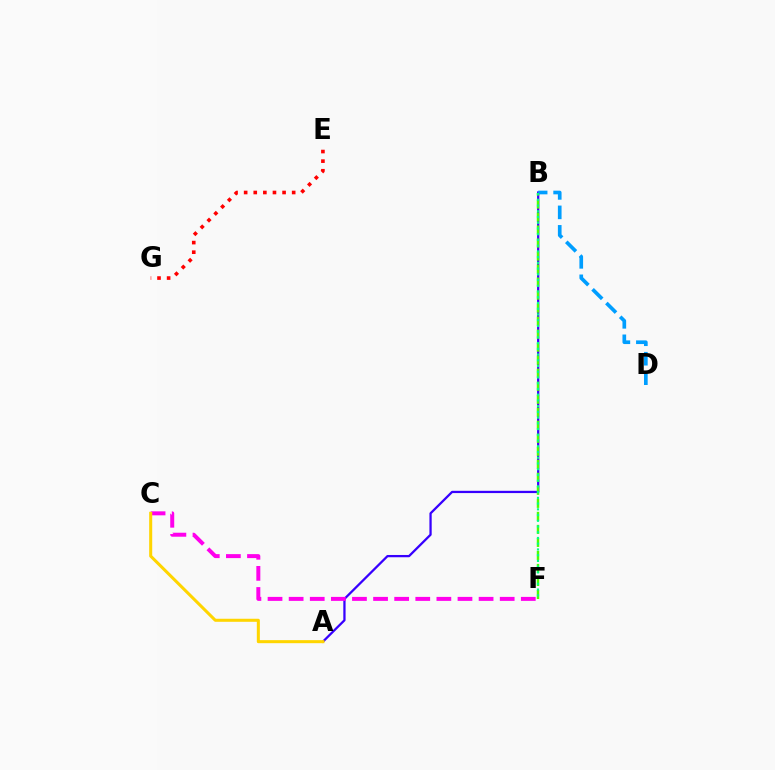{('A', 'B'): [{'color': '#3700ff', 'line_style': 'solid', 'thickness': 1.63}], ('B', 'F'): [{'color': '#4fff00', 'line_style': 'dashed', 'thickness': 1.77}, {'color': '#00ff86', 'line_style': 'dotted', 'thickness': 1.56}], ('C', 'F'): [{'color': '#ff00ed', 'line_style': 'dashed', 'thickness': 2.87}], ('B', 'D'): [{'color': '#009eff', 'line_style': 'dashed', 'thickness': 2.65}], ('A', 'C'): [{'color': '#ffd500', 'line_style': 'solid', 'thickness': 2.19}], ('E', 'G'): [{'color': '#ff0000', 'line_style': 'dotted', 'thickness': 2.61}]}